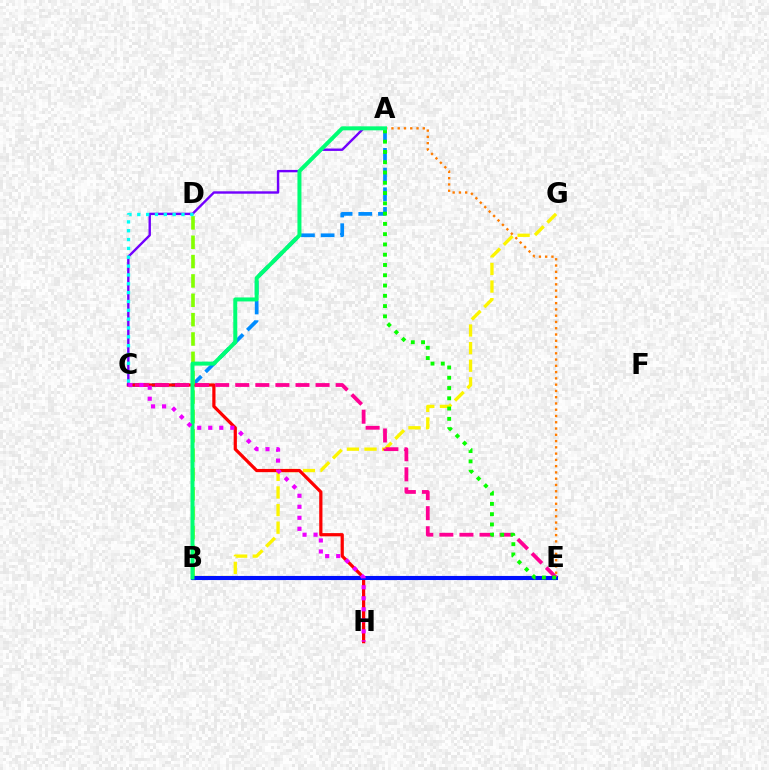{('A', 'C'): [{'color': '#008cff', 'line_style': 'dashed', 'thickness': 2.67}, {'color': '#7200ff', 'line_style': 'solid', 'thickness': 1.73}], ('B', 'G'): [{'color': '#fcf500', 'line_style': 'dashed', 'thickness': 2.39}], ('C', 'H'): [{'color': '#ff0000', 'line_style': 'solid', 'thickness': 2.32}, {'color': '#ee00ff', 'line_style': 'dotted', 'thickness': 2.99}], ('B', 'D'): [{'color': '#84ff00', 'line_style': 'dashed', 'thickness': 2.63}], ('B', 'E'): [{'color': '#0010ff', 'line_style': 'solid', 'thickness': 2.95}], ('C', 'E'): [{'color': '#ff0094', 'line_style': 'dashed', 'thickness': 2.73}], ('A', 'E'): [{'color': '#ff7c00', 'line_style': 'dotted', 'thickness': 1.7}, {'color': '#08ff00', 'line_style': 'dotted', 'thickness': 2.79}], ('A', 'B'): [{'color': '#00ff74', 'line_style': 'solid', 'thickness': 2.87}], ('C', 'D'): [{'color': '#00fff6', 'line_style': 'dotted', 'thickness': 2.4}]}